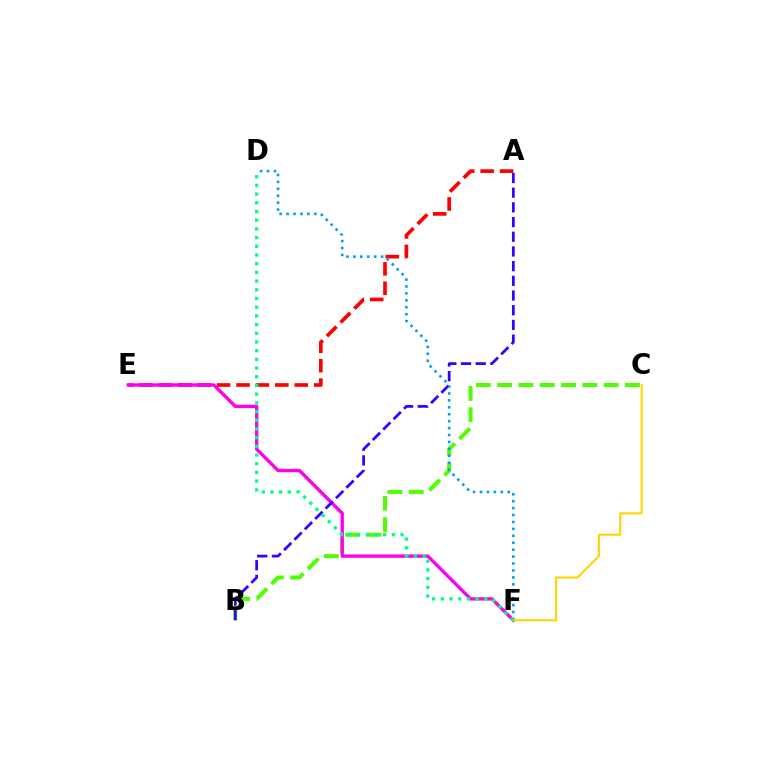{('B', 'C'): [{'color': '#4fff00', 'line_style': 'dashed', 'thickness': 2.89}], ('A', 'E'): [{'color': '#ff0000', 'line_style': 'dashed', 'thickness': 2.64}], ('E', 'F'): [{'color': '#ff00ed', 'line_style': 'solid', 'thickness': 2.42}], ('A', 'B'): [{'color': '#3700ff', 'line_style': 'dashed', 'thickness': 2.0}], ('D', 'F'): [{'color': '#009eff', 'line_style': 'dotted', 'thickness': 1.88}, {'color': '#00ff86', 'line_style': 'dotted', 'thickness': 2.36}], ('C', 'F'): [{'color': '#ffd500', 'line_style': 'solid', 'thickness': 1.5}]}